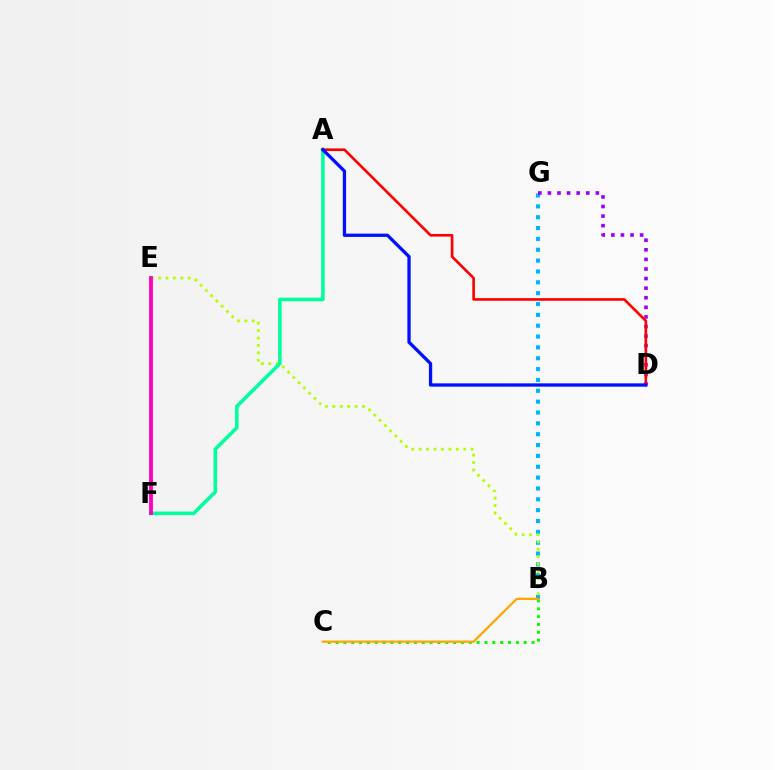{('B', 'C'): [{'color': '#08ff00', 'line_style': 'dotted', 'thickness': 2.13}, {'color': '#ffa500', 'line_style': 'solid', 'thickness': 1.61}], ('B', 'G'): [{'color': '#00b5ff', 'line_style': 'dotted', 'thickness': 2.95}], ('B', 'E'): [{'color': '#b3ff00', 'line_style': 'dotted', 'thickness': 2.02}], ('D', 'G'): [{'color': '#9b00ff', 'line_style': 'dotted', 'thickness': 2.6}], ('A', 'F'): [{'color': '#00ff9d', 'line_style': 'solid', 'thickness': 2.57}], ('A', 'D'): [{'color': '#ff0000', 'line_style': 'solid', 'thickness': 1.9}, {'color': '#0010ff', 'line_style': 'solid', 'thickness': 2.37}], ('E', 'F'): [{'color': '#ff00bd', 'line_style': 'solid', 'thickness': 2.75}]}